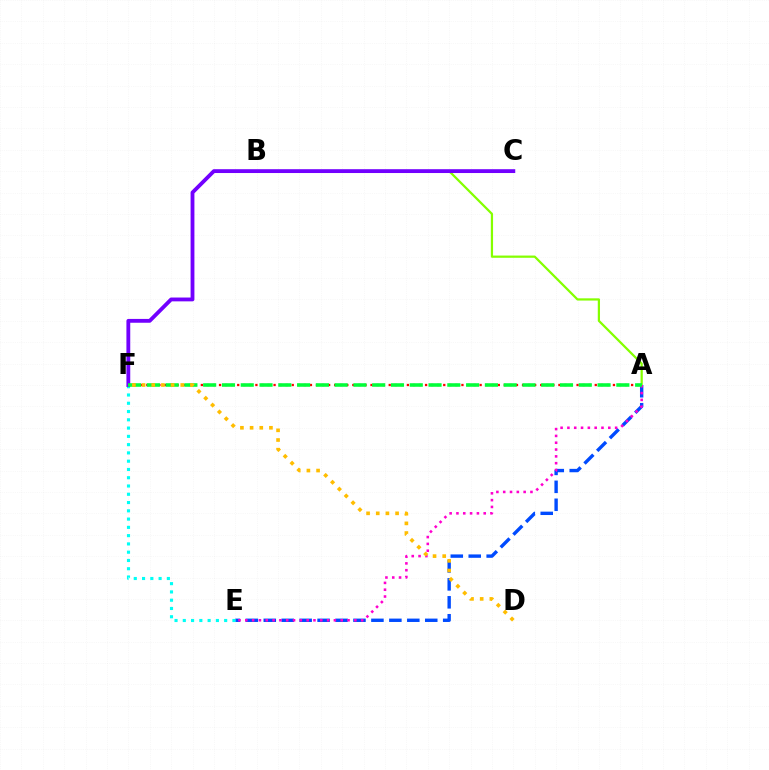{('A', 'E'): [{'color': '#004bff', 'line_style': 'dashed', 'thickness': 2.44}, {'color': '#ff00cf', 'line_style': 'dotted', 'thickness': 1.85}], ('A', 'B'): [{'color': '#84ff00', 'line_style': 'solid', 'thickness': 1.61}], ('A', 'F'): [{'color': '#ff0000', 'line_style': 'dotted', 'thickness': 1.65}, {'color': '#00ff39', 'line_style': 'dashed', 'thickness': 2.55}], ('E', 'F'): [{'color': '#00fff6', 'line_style': 'dotted', 'thickness': 2.25}], ('C', 'F'): [{'color': '#7200ff', 'line_style': 'solid', 'thickness': 2.76}], ('D', 'F'): [{'color': '#ffbd00', 'line_style': 'dotted', 'thickness': 2.63}]}